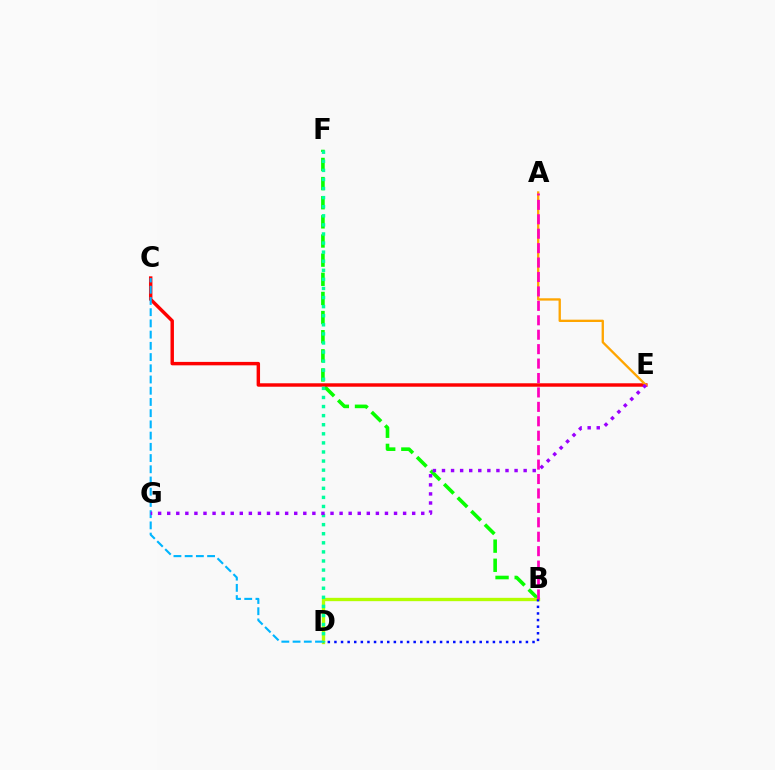{('B', 'F'): [{'color': '#08ff00', 'line_style': 'dashed', 'thickness': 2.6}], ('B', 'D'): [{'color': '#b3ff00', 'line_style': 'solid', 'thickness': 2.4}, {'color': '#0010ff', 'line_style': 'dotted', 'thickness': 1.79}], ('C', 'E'): [{'color': '#ff0000', 'line_style': 'solid', 'thickness': 2.47}], ('C', 'D'): [{'color': '#00b5ff', 'line_style': 'dashed', 'thickness': 1.52}], ('A', 'E'): [{'color': '#ffa500', 'line_style': 'solid', 'thickness': 1.67}], ('D', 'F'): [{'color': '#00ff9d', 'line_style': 'dotted', 'thickness': 2.47}], ('A', 'B'): [{'color': '#ff00bd', 'line_style': 'dashed', 'thickness': 1.96}], ('E', 'G'): [{'color': '#9b00ff', 'line_style': 'dotted', 'thickness': 2.47}]}